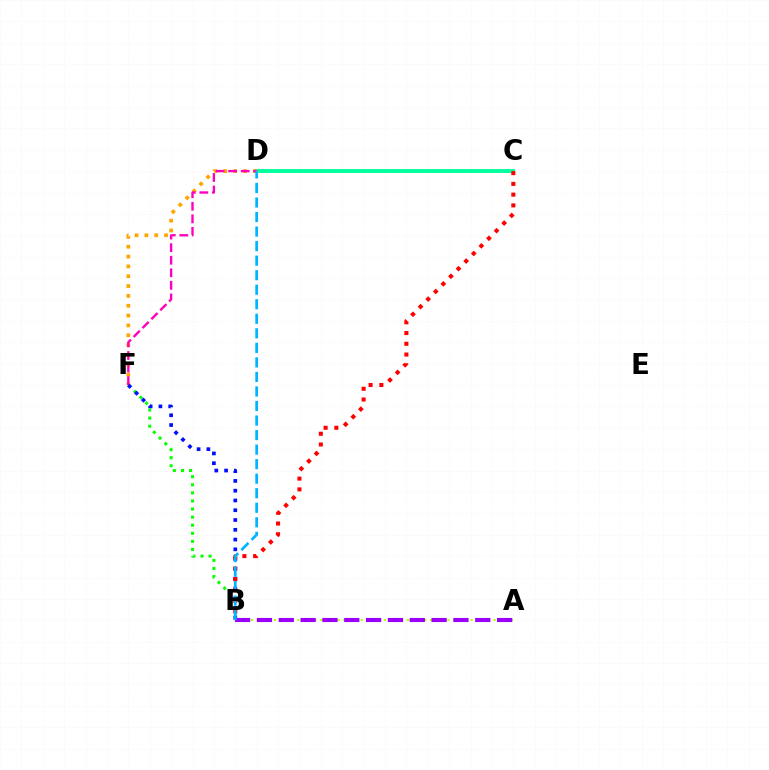{('C', 'D'): [{'color': '#00ff9d', 'line_style': 'solid', 'thickness': 2.8}], ('B', 'F'): [{'color': '#08ff00', 'line_style': 'dotted', 'thickness': 2.2}, {'color': '#0010ff', 'line_style': 'dotted', 'thickness': 2.66}], ('A', 'B'): [{'color': '#b3ff00', 'line_style': 'dotted', 'thickness': 1.57}, {'color': '#9b00ff', 'line_style': 'dashed', 'thickness': 2.97}], ('D', 'F'): [{'color': '#ffa500', 'line_style': 'dotted', 'thickness': 2.67}, {'color': '#ff00bd', 'line_style': 'dashed', 'thickness': 1.71}], ('B', 'C'): [{'color': '#ff0000', 'line_style': 'dotted', 'thickness': 2.92}], ('B', 'D'): [{'color': '#00b5ff', 'line_style': 'dashed', 'thickness': 1.97}]}